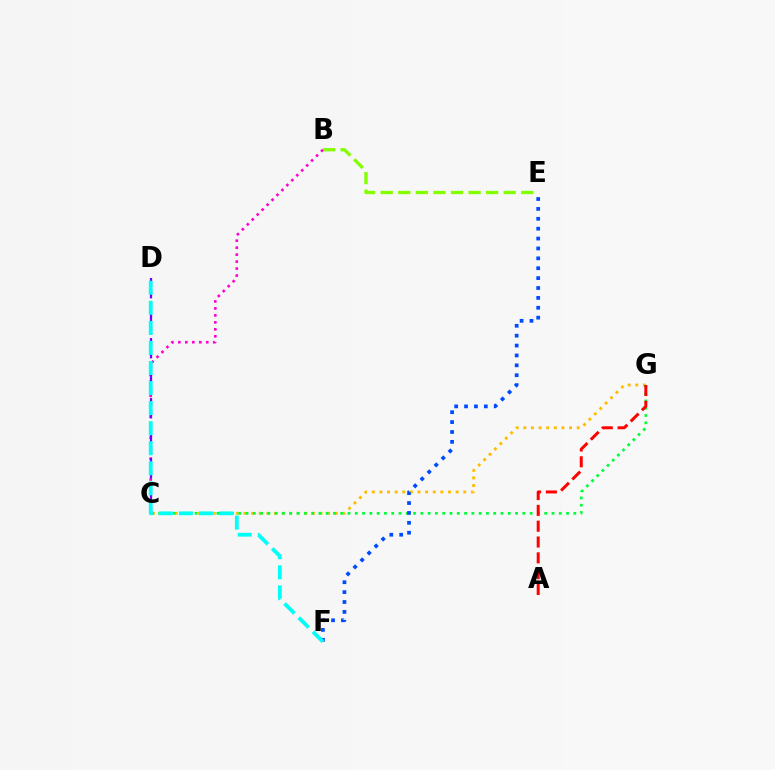{('C', 'G'): [{'color': '#ffbd00', 'line_style': 'dotted', 'thickness': 2.07}, {'color': '#00ff39', 'line_style': 'dotted', 'thickness': 1.98}], ('B', 'E'): [{'color': '#84ff00', 'line_style': 'dashed', 'thickness': 2.39}], ('B', 'C'): [{'color': '#ff00cf', 'line_style': 'dotted', 'thickness': 1.89}], ('C', 'D'): [{'color': '#7200ff', 'line_style': 'dashed', 'thickness': 1.63}], ('E', 'F'): [{'color': '#004bff', 'line_style': 'dotted', 'thickness': 2.69}], ('D', 'F'): [{'color': '#00fff6', 'line_style': 'dashed', 'thickness': 2.73}], ('A', 'G'): [{'color': '#ff0000', 'line_style': 'dashed', 'thickness': 2.15}]}